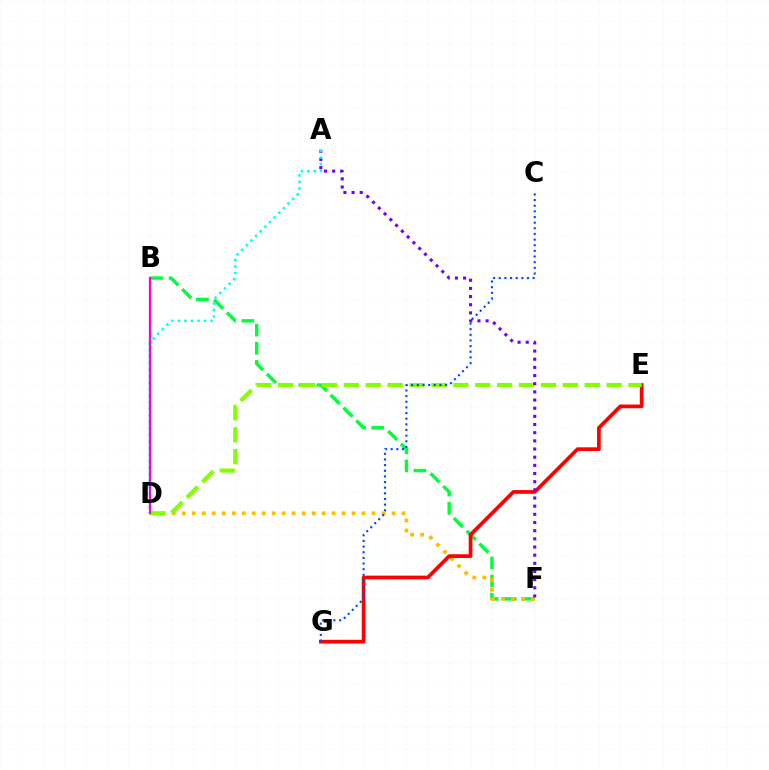{('B', 'F'): [{'color': '#00ff39', 'line_style': 'dashed', 'thickness': 2.46}], ('D', 'F'): [{'color': '#ffbd00', 'line_style': 'dotted', 'thickness': 2.71}], ('E', 'G'): [{'color': '#ff0000', 'line_style': 'solid', 'thickness': 2.67}], ('D', 'E'): [{'color': '#84ff00', 'line_style': 'dashed', 'thickness': 2.98}], ('A', 'F'): [{'color': '#7200ff', 'line_style': 'dotted', 'thickness': 2.22}], ('C', 'G'): [{'color': '#004bff', 'line_style': 'dotted', 'thickness': 1.53}], ('A', 'D'): [{'color': '#00fff6', 'line_style': 'dotted', 'thickness': 1.78}], ('B', 'D'): [{'color': '#ff00cf', 'line_style': 'solid', 'thickness': 1.63}]}